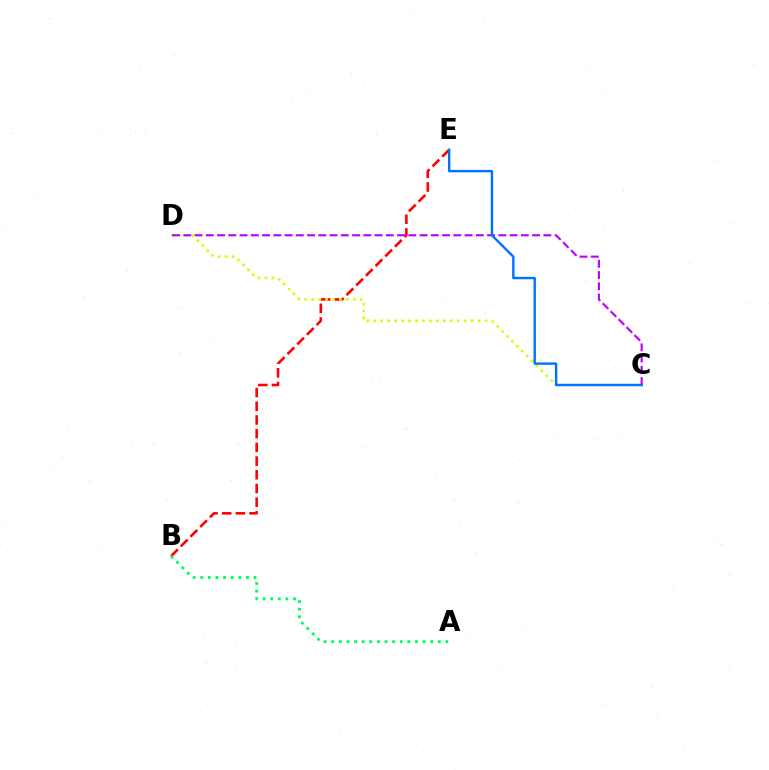{('B', 'E'): [{'color': '#ff0000', 'line_style': 'dashed', 'thickness': 1.86}], ('C', 'D'): [{'color': '#d1ff00', 'line_style': 'dotted', 'thickness': 1.89}, {'color': '#b900ff', 'line_style': 'dashed', 'thickness': 1.53}], ('A', 'B'): [{'color': '#00ff5c', 'line_style': 'dotted', 'thickness': 2.07}], ('C', 'E'): [{'color': '#0074ff', 'line_style': 'solid', 'thickness': 1.74}]}